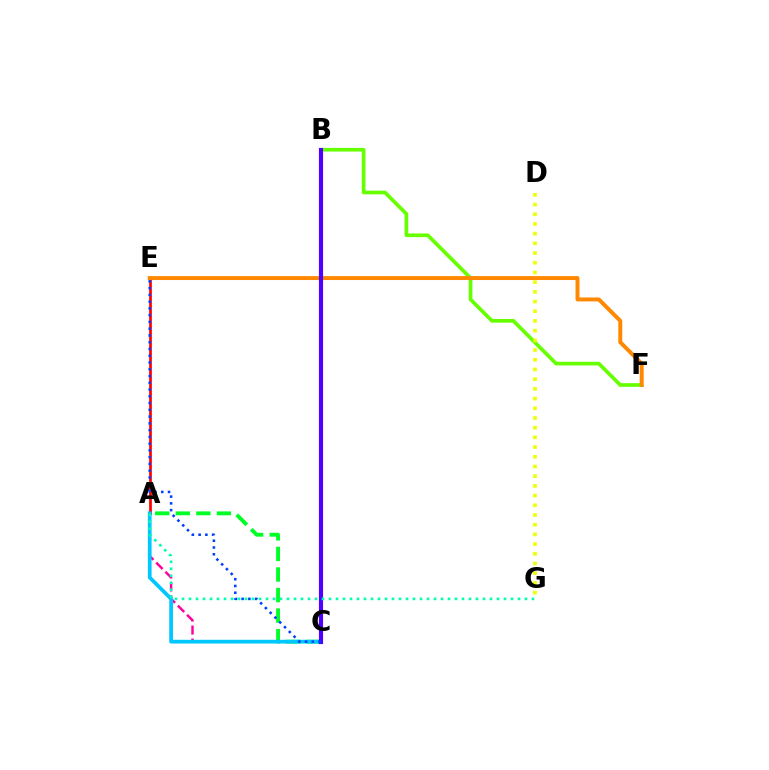{('B', 'F'): [{'color': '#66ff00', 'line_style': 'solid', 'thickness': 2.64}], ('A', 'E'): [{'color': '#ff0000', 'line_style': 'solid', 'thickness': 1.95}], ('A', 'C'): [{'color': '#ff00a0', 'line_style': 'dashed', 'thickness': 1.76}, {'color': '#00ff27', 'line_style': 'dashed', 'thickness': 2.79}, {'color': '#00c7ff', 'line_style': 'solid', 'thickness': 2.7}], ('B', 'C'): [{'color': '#d600ff', 'line_style': 'dotted', 'thickness': 1.68}, {'color': '#4f00ff', 'line_style': 'solid', 'thickness': 2.99}], ('E', 'F'): [{'color': '#ff8800', 'line_style': 'solid', 'thickness': 2.84}], ('D', 'G'): [{'color': '#eeff00', 'line_style': 'dotted', 'thickness': 2.64}], ('A', 'G'): [{'color': '#00ffaf', 'line_style': 'dotted', 'thickness': 1.9}], ('C', 'E'): [{'color': '#003fff', 'line_style': 'dotted', 'thickness': 1.84}]}